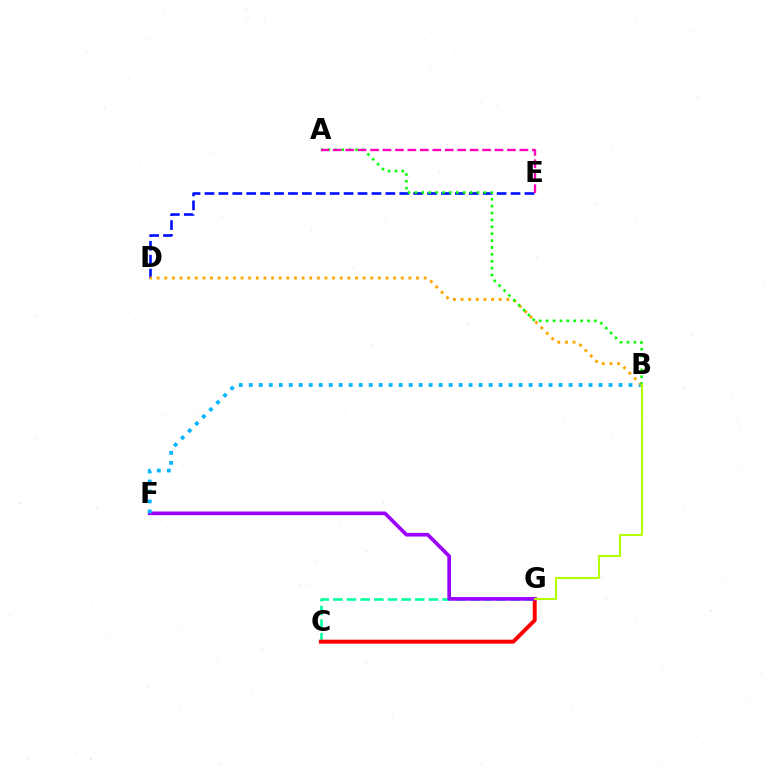{('D', 'E'): [{'color': '#0010ff', 'line_style': 'dashed', 'thickness': 1.89}], ('C', 'G'): [{'color': '#00ff9d', 'line_style': 'dashed', 'thickness': 1.85}, {'color': '#ff0000', 'line_style': 'solid', 'thickness': 2.84}], ('F', 'G'): [{'color': '#9b00ff', 'line_style': 'solid', 'thickness': 2.63}], ('B', 'F'): [{'color': '#00b5ff', 'line_style': 'dotted', 'thickness': 2.72}], ('B', 'D'): [{'color': '#ffa500', 'line_style': 'dotted', 'thickness': 2.07}], ('A', 'B'): [{'color': '#08ff00', 'line_style': 'dotted', 'thickness': 1.87}], ('A', 'E'): [{'color': '#ff00bd', 'line_style': 'dashed', 'thickness': 1.69}], ('B', 'G'): [{'color': '#b3ff00', 'line_style': 'solid', 'thickness': 1.51}]}